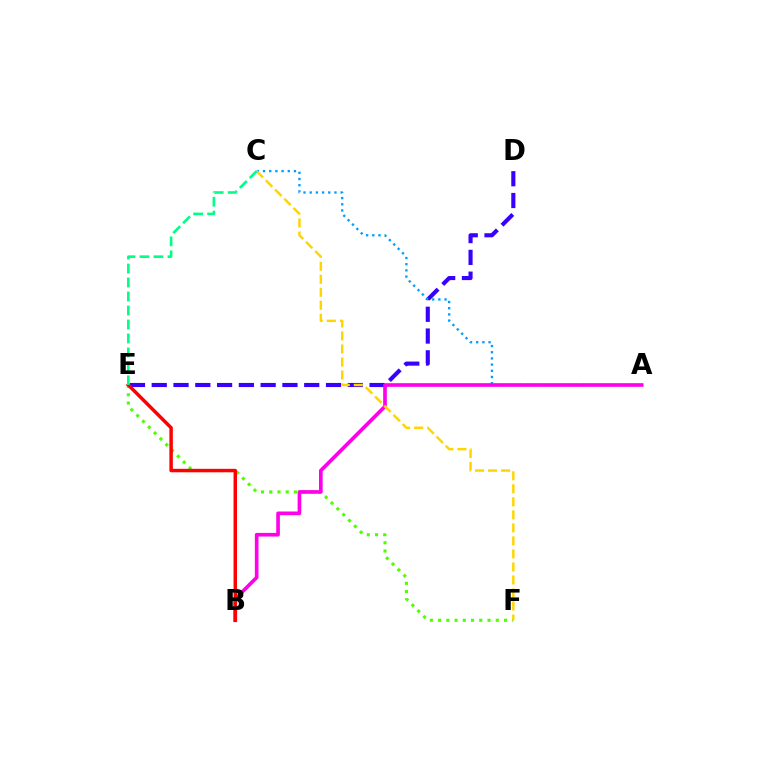{('D', 'E'): [{'color': '#3700ff', 'line_style': 'dashed', 'thickness': 2.96}], ('A', 'C'): [{'color': '#009eff', 'line_style': 'dotted', 'thickness': 1.68}], ('E', 'F'): [{'color': '#4fff00', 'line_style': 'dotted', 'thickness': 2.24}], ('A', 'B'): [{'color': '#ff00ed', 'line_style': 'solid', 'thickness': 2.63}], ('B', 'E'): [{'color': '#ff0000', 'line_style': 'solid', 'thickness': 2.5}], ('C', 'F'): [{'color': '#ffd500', 'line_style': 'dashed', 'thickness': 1.77}], ('C', 'E'): [{'color': '#00ff86', 'line_style': 'dashed', 'thickness': 1.9}]}